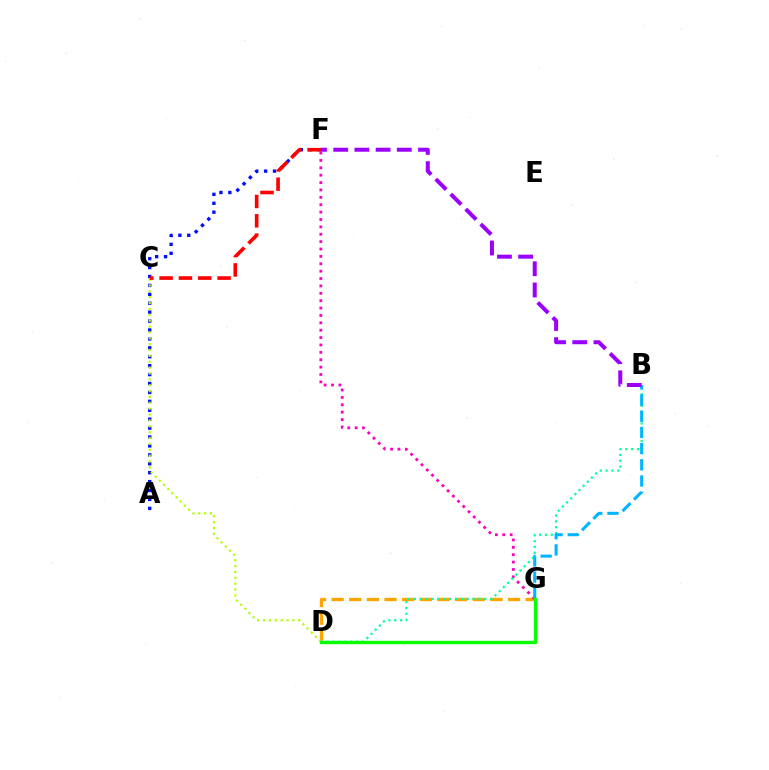{('D', 'G'): [{'color': '#ffa500', 'line_style': 'dashed', 'thickness': 2.4}, {'color': '#08ff00', 'line_style': 'solid', 'thickness': 2.41}], ('F', 'G'): [{'color': '#ff00bd', 'line_style': 'dotted', 'thickness': 2.01}], ('A', 'F'): [{'color': '#0010ff', 'line_style': 'dotted', 'thickness': 2.42}], ('C', 'D'): [{'color': '#b3ff00', 'line_style': 'dotted', 'thickness': 1.59}], ('C', 'F'): [{'color': '#ff0000', 'line_style': 'dashed', 'thickness': 2.63}], ('B', 'D'): [{'color': '#00ff9d', 'line_style': 'dotted', 'thickness': 1.59}], ('B', 'G'): [{'color': '#00b5ff', 'line_style': 'dashed', 'thickness': 2.2}], ('B', 'F'): [{'color': '#9b00ff', 'line_style': 'dashed', 'thickness': 2.88}]}